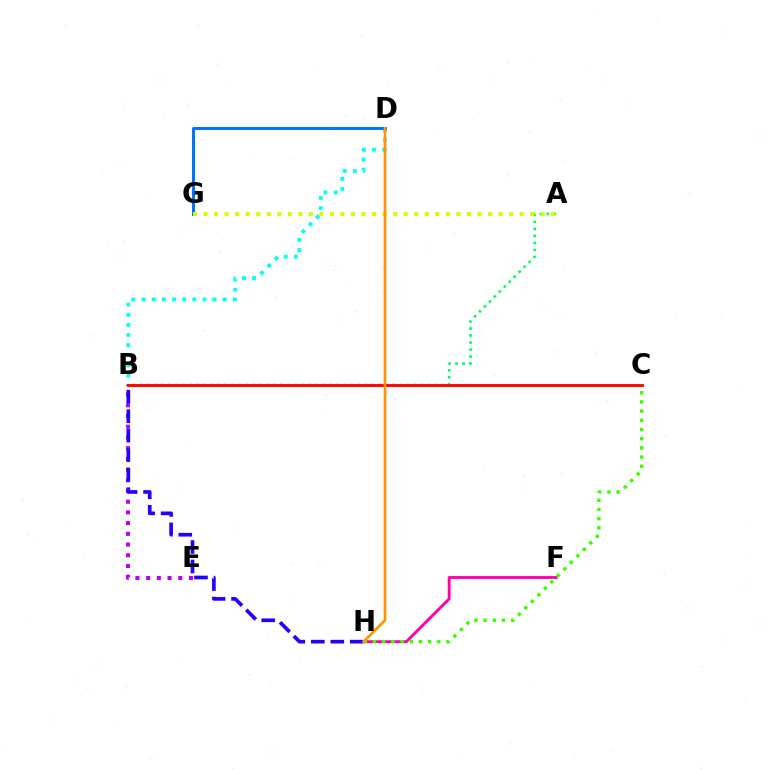{('B', 'E'): [{'color': '#b900ff', 'line_style': 'dotted', 'thickness': 2.91}], ('A', 'B'): [{'color': '#00ff5c', 'line_style': 'dotted', 'thickness': 1.91}], ('B', 'D'): [{'color': '#00fff6', 'line_style': 'dotted', 'thickness': 2.76}], ('D', 'G'): [{'color': '#0074ff', 'line_style': 'solid', 'thickness': 2.14}], ('F', 'H'): [{'color': '#ff00ac', 'line_style': 'solid', 'thickness': 2.06}], ('C', 'H'): [{'color': '#3dff00', 'line_style': 'dotted', 'thickness': 2.5}], ('A', 'G'): [{'color': '#d1ff00', 'line_style': 'dotted', 'thickness': 2.86}], ('B', 'H'): [{'color': '#2500ff', 'line_style': 'dashed', 'thickness': 2.65}], ('B', 'C'): [{'color': '#ff0000', 'line_style': 'solid', 'thickness': 2.06}], ('D', 'H'): [{'color': '#ff9400', 'line_style': 'solid', 'thickness': 1.95}]}